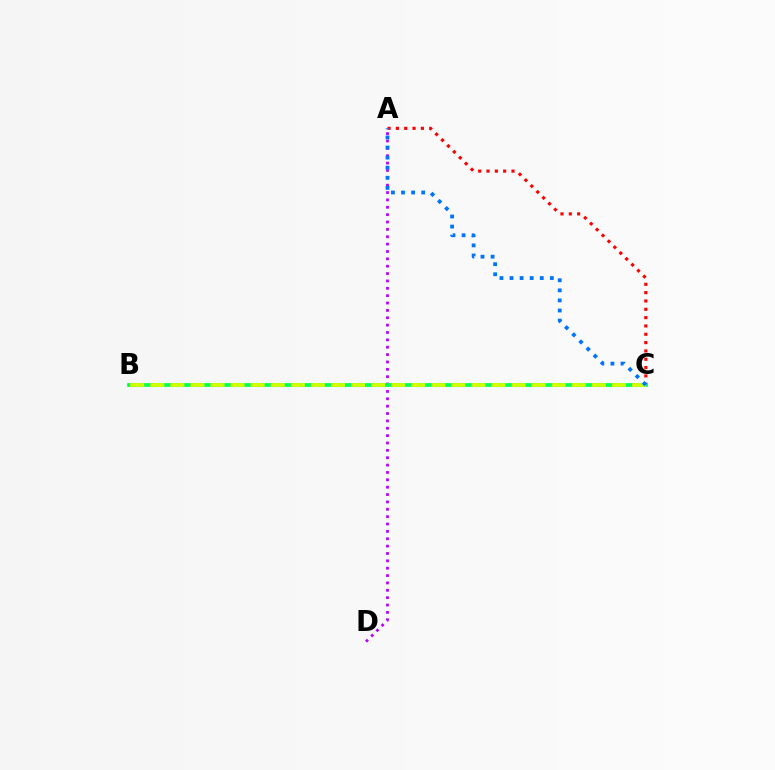{('A', 'C'): [{'color': '#ff0000', 'line_style': 'dotted', 'thickness': 2.26}, {'color': '#0074ff', 'line_style': 'dotted', 'thickness': 2.74}], ('A', 'D'): [{'color': '#b900ff', 'line_style': 'dotted', 'thickness': 2.0}], ('B', 'C'): [{'color': '#00ff5c', 'line_style': 'solid', 'thickness': 2.71}, {'color': '#d1ff00', 'line_style': 'dashed', 'thickness': 2.73}]}